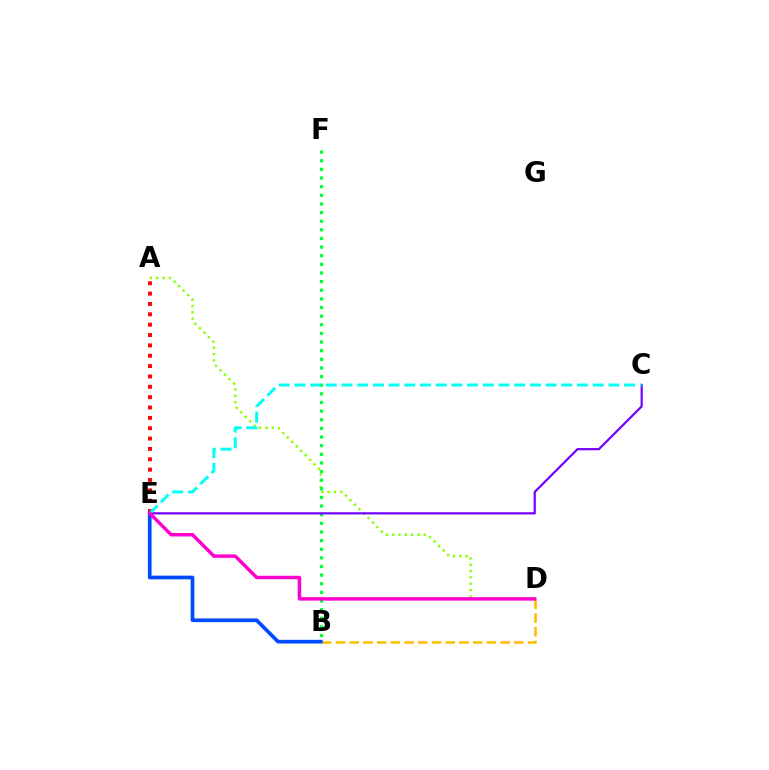{('B', 'D'): [{'color': '#ffbd00', 'line_style': 'dashed', 'thickness': 1.86}], ('A', 'D'): [{'color': '#84ff00', 'line_style': 'dotted', 'thickness': 1.72}], ('B', 'F'): [{'color': '#00ff39', 'line_style': 'dotted', 'thickness': 2.35}], ('C', 'E'): [{'color': '#7200ff', 'line_style': 'solid', 'thickness': 1.57}, {'color': '#00fff6', 'line_style': 'dashed', 'thickness': 2.13}], ('A', 'E'): [{'color': '#ff0000', 'line_style': 'dotted', 'thickness': 2.81}], ('B', 'E'): [{'color': '#004bff', 'line_style': 'solid', 'thickness': 2.65}], ('D', 'E'): [{'color': '#ff00cf', 'line_style': 'solid', 'thickness': 2.49}]}